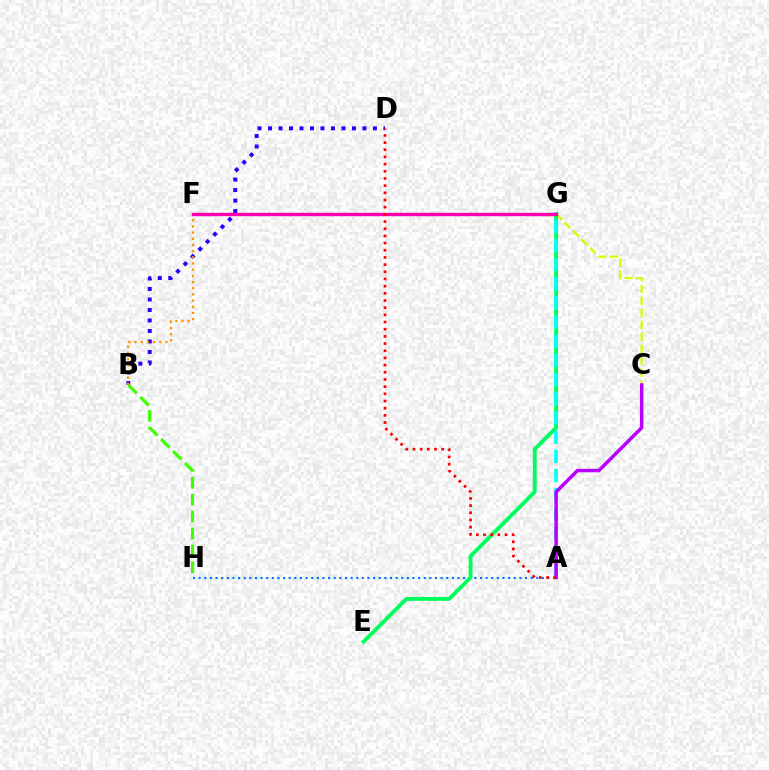{('B', 'D'): [{'color': '#2500ff', 'line_style': 'dotted', 'thickness': 2.85}], ('B', 'H'): [{'color': '#3dff00', 'line_style': 'dashed', 'thickness': 2.3}], ('A', 'H'): [{'color': '#0074ff', 'line_style': 'dotted', 'thickness': 1.53}], ('B', 'F'): [{'color': '#ff9400', 'line_style': 'dotted', 'thickness': 1.68}], ('C', 'G'): [{'color': '#d1ff00', 'line_style': 'dashed', 'thickness': 1.62}], ('E', 'G'): [{'color': '#00ff5c', 'line_style': 'solid', 'thickness': 2.79}], ('A', 'G'): [{'color': '#00fff6', 'line_style': 'dashed', 'thickness': 2.6}], ('F', 'G'): [{'color': '#ff00ac', 'line_style': 'solid', 'thickness': 2.44}], ('A', 'C'): [{'color': '#b900ff', 'line_style': 'solid', 'thickness': 2.5}], ('A', 'D'): [{'color': '#ff0000', 'line_style': 'dotted', 'thickness': 1.95}]}